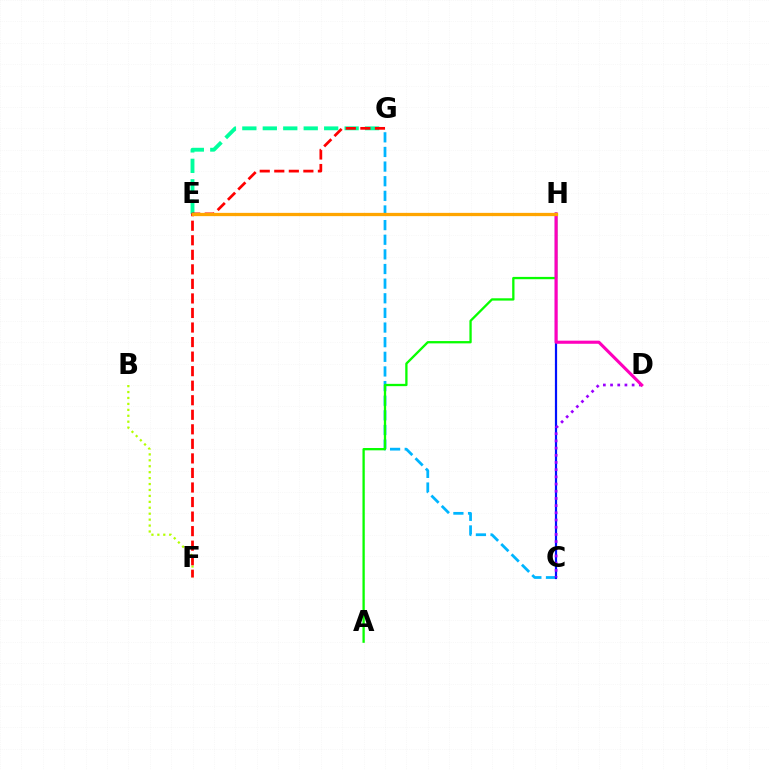{('E', 'G'): [{'color': '#00ff9d', 'line_style': 'dashed', 'thickness': 2.78}], ('B', 'F'): [{'color': '#b3ff00', 'line_style': 'dotted', 'thickness': 1.61}], ('C', 'G'): [{'color': '#00b5ff', 'line_style': 'dashed', 'thickness': 1.99}], ('C', 'H'): [{'color': '#0010ff', 'line_style': 'solid', 'thickness': 1.59}], ('F', 'G'): [{'color': '#ff0000', 'line_style': 'dashed', 'thickness': 1.98}], ('A', 'H'): [{'color': '#08ff00', 'line_style': 'solid', 'thickness': 1.66}], ('C', 'D'): [{'color': '#9b00ff', 'line_style': 'dotted', 'thickness': 1.95}], ('D', 'H'): [{'color': '#ff00bd', 'line_style': 'solid', 'thickness': 2.24}], ('E', 'H'): [{'color': '#ffa500', 'line_style': 'solid', 'thickness': 2.35}]}